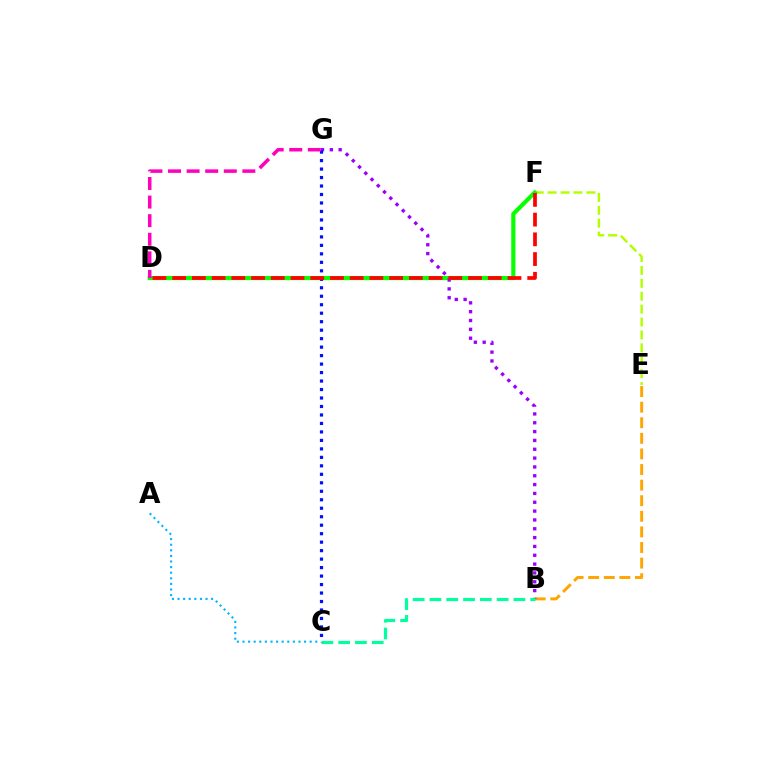{('E', 'F'): [{'color': '#b3ff00', 'line_style': 'dashed', 'thickness': 1.75}], ('D', 'F'): [{'color': '#08ff00', 'line_style': 'solid', 'thickness': 3.0}, {'color': '#ff0000', 'line_style': 'dashed', 'thickness': 2.68}], ('B', 'E'): [{'color': '#ffa500', 'line_style': 'dashed', 'thickness': 2.12}], ('B', 'G'): [{'color': '#9b00ff', 'line_style': 'dotted', 'thickness': 2.4}], ('A', 'C'): [{'color': '#00b5ff', 'line_style': 'dotted', 'thickness': 1.52}], ('B', 'C'): [{'color': '#00ff9d', 'line_style': 'dashed', 'thickness': 2.28}], ('C', 'G'): [{'color': '#0010ff', 'line_style': 'dotted', 'thickness': 2.3}], ('D', 'G'): [{'color': '#ff00bd', 'line_style': 'dashed', 'thickness': 2.52}]}